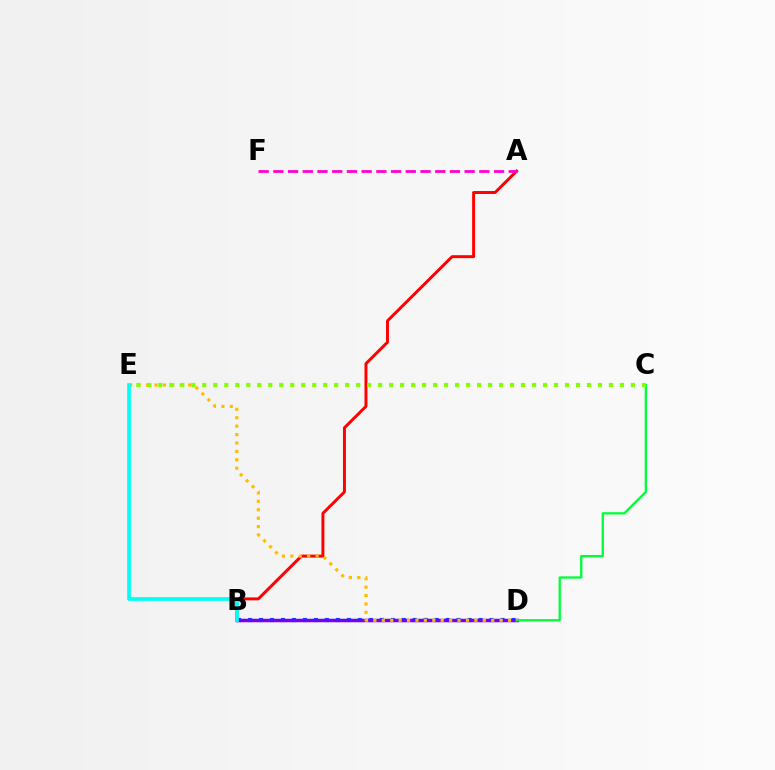{('B', 'D'): [{'color': '#004bff', 'line_style': 'dotted', 'thickness': 2.98}, {'color': '#7200ff', 'line_style': 'solid', 'thickness': 2.5}], ('A', 'B'): [{'color': '#ff0000', 'line_style': 'solid', 'thickness': 2.13}], ('A', 'F'): [{'color': '#ff00cf', 'line_style': 'dashed', 'thickness': 2.0}], ('C', 'D'): [{'color': '#00ff39', 'line_style': 'solid', 'thickness': 1.67}], ('D', 'E'): [{'color': '#ffbd00', 'line_style': 'dotted', 'thickness': 2.29}], ('B', 'E'): [{'color': '#00fff6', 'line_style': 'solid', 'thickness': 2.67}], ('C', 'E'): [{'color': '#84ff00', 'line_style': 'dotted', 'thickness': 2.99}]}